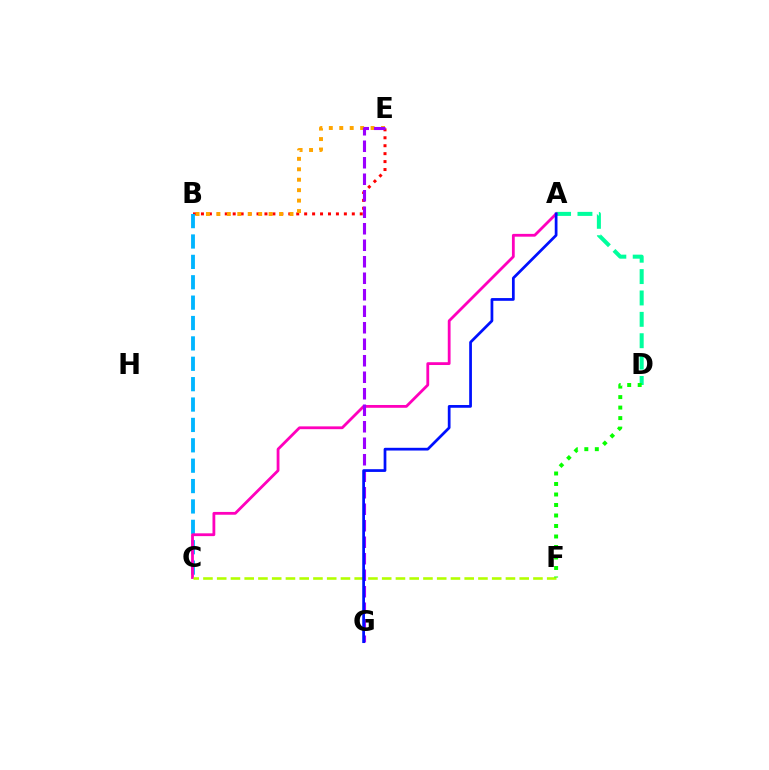{('A', 'D'): [{'color': '#00ff9d', 'line_style': 'dashed', 'thickness': 2.9}], ('B', 'E'): [{'color': '#ff0000', 'line_style': 'dotted', 'thickness': 2.16}, {'color': '#ffa500', 'line_style': 'dotted', 'thickness': 2.84}], ('B', 'C'): [{'color': '#00b5ff', 'line_style': 'dashed', 'thickness': 2.77}], ('A', 'C'): [{'color': '#ff00bd', 'line_style': 'solid', 'thickness': 2.01}], ('C', 'F'): [{'color': '#b3ff00', 'line_style': 'dashed', 'thickness': 1.87}], ('D', 'F'): [{'color': '#08ff00', 'line_style': 'dotted', 'thickness': 2.85}], ('E', 'G'): [{'color': '#9b00ff', 'line_style': 'dashed', 'thickness': 2.24}], ('A', 'G'): [{'color': '#0010ff', 'line_style': 'solid', 'thickness': 1.97}]}